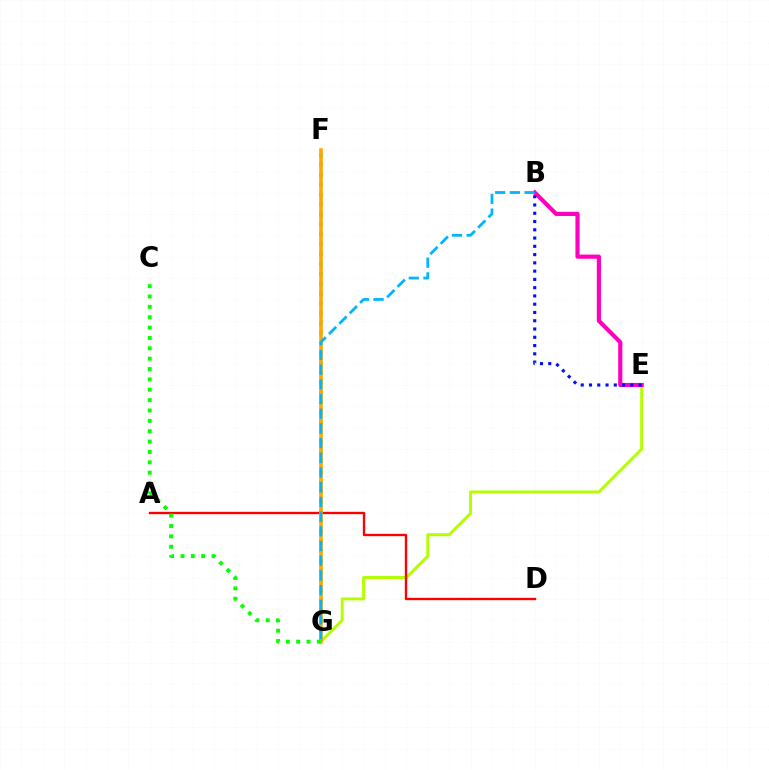{('F', 'G'): [{'color': '#00ff9d', 'line_style': 'dotted', 'thickness': 2.69}, {'color': '#9b00ff', 'line_style': 'dotted', 'thickness': 1.53}, {'color': '#ffa500', 'line_style': 'solid', 'thickness': 2.56}], ('E', 'G'): [{'color': '#b3ff00', 'line_style': 'solid', 'thickness': 2.14}], ('A', 'D'): [{'color': '#ff0000', 'line_style': 'solid', 'thickness': 1.7}], ('B', 'E'): [{'color': '#ff00bd', 'line_style': 'solid', 'thickness': 2.99}, {'color': '#0010ff', 'line_style': 'dotted', 'thickness': 2.25}], ('B', 'G'): [{'color': '#00b5ff', 'line_style': 'dashed', 'thickness': 2.0}], ('C', 'G'): [{'color': '#08ff00', 'line_style': 'dotted', 'thickness': 2.82}]}